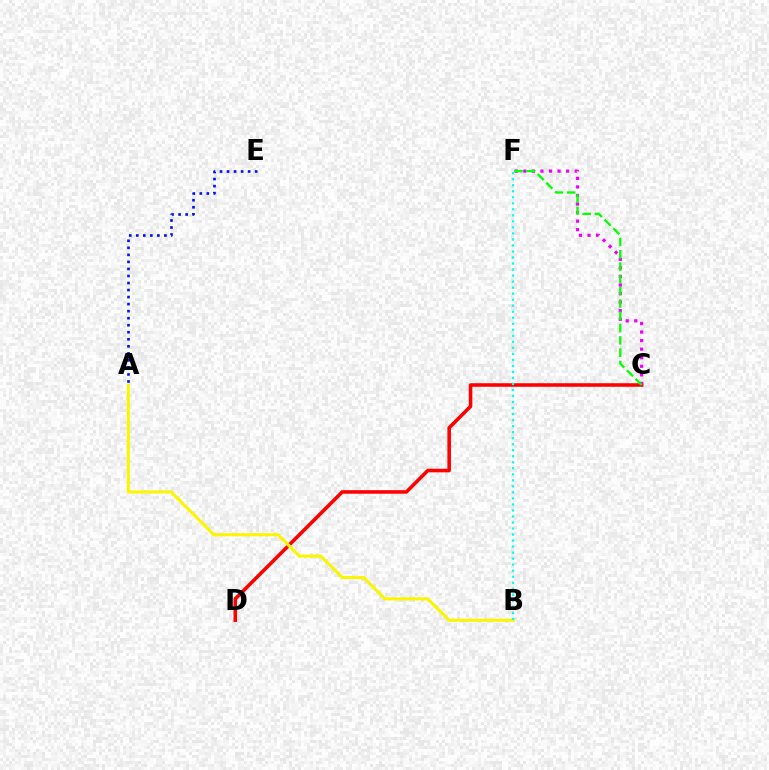{('C', 'D'): [{'color': '#ff0000', 'line_style': 'solid', 'thickness': 2.56}], ('C', 'F'): [{'color': '#ee00ff', 'line_style': 'dotted', 'thickness': 2.32}, {'color': '#08ff00', 'line_style': 'dashed', 'thickness': 1.67}], ('A', 'E'): [{'color': '#0010ff', 'line_style': 'dotted', 'thickness': 1.91}], ('A', 'B'): [{'color': '#fcf500', 'line_style': 'solid', 'thickness': 2.21}], ('B', 'F'): [{'color': '#00fff6', 'line_style': 'dotted', 'thickness': 1.64}]}